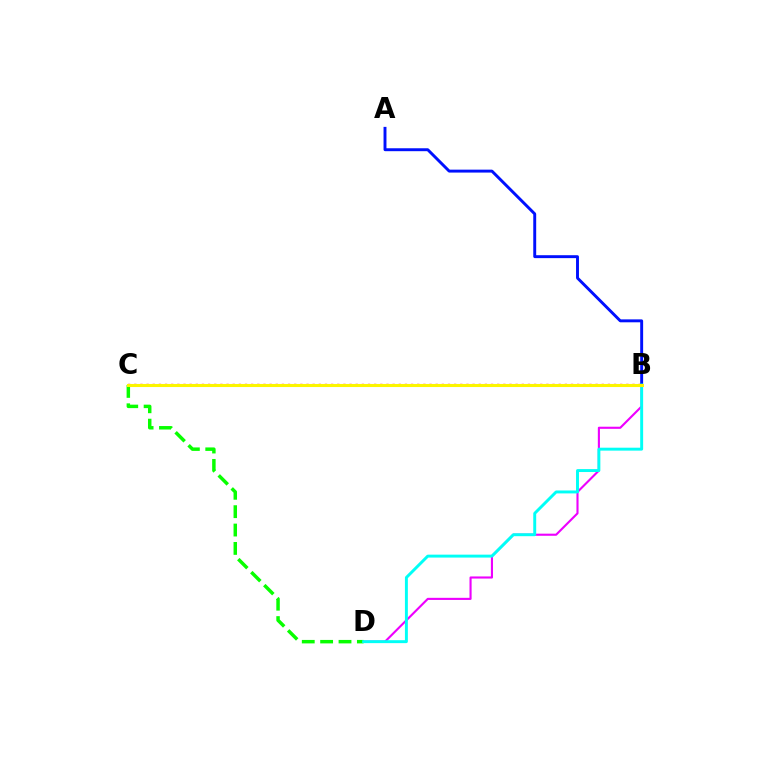{('B', 'D'): [{'color': '#ee00ff', 'line_style': 'solid', 'thickness': 1.53}, {'color': '#00fff6', 'line_style': 'solid', 'thickness': 2.11}], ('C', 'D'): [{'color': '#08ff00', 'line_style': 'dashed', 'thickness': 2.5}], ('B', 'C'): [{'color': '#ff0000', 'line_style': 'dotted', 'thickness': 1.67}, {'color': '#fcf500', 'line_style': 'solid', 'thickness': 2.2}], ('A', 'B'): [{'color': '#0010ff', 'line_style': 'solid', 'thickness': 2.11}]}